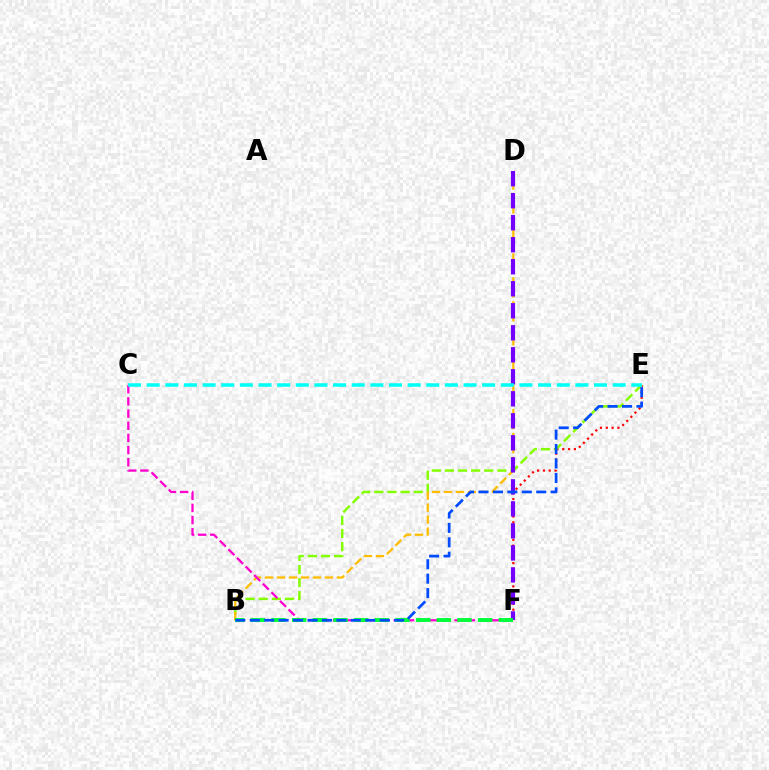{('E', 'F'): [{'color': '#ff0000', 'line_style': 'dotted', 'thickness': 1.58}], ('B', 'E'): [{'color': '#84ff00', 'line_style': 'dashed', 'thickness': 1.78}, {'color': '#004bff', 'line_style': 'dashed', 'thickness': 1.96}], ('B', 'D'): [{'color': '#ffbd00', 'line_style': 'dashed', 'thickness': 1.63}], ('C', 'F'): [{'color': '#ff00cf', 'line_style': 'dashed', 'thickness': 1.65}], ('D', 'F'): [{'color': '#7200ff', 'line_style': 'dashed', 'thickness': 2.99}], ('B', 'F'): [{'color': '#00ff39', 'line_style': 'dashed', 'thickness': 2.81}], ('C', 'E'): [{'color': '#00fff6', 'line_style': 'dashed', 'thickness': 2.53}]}